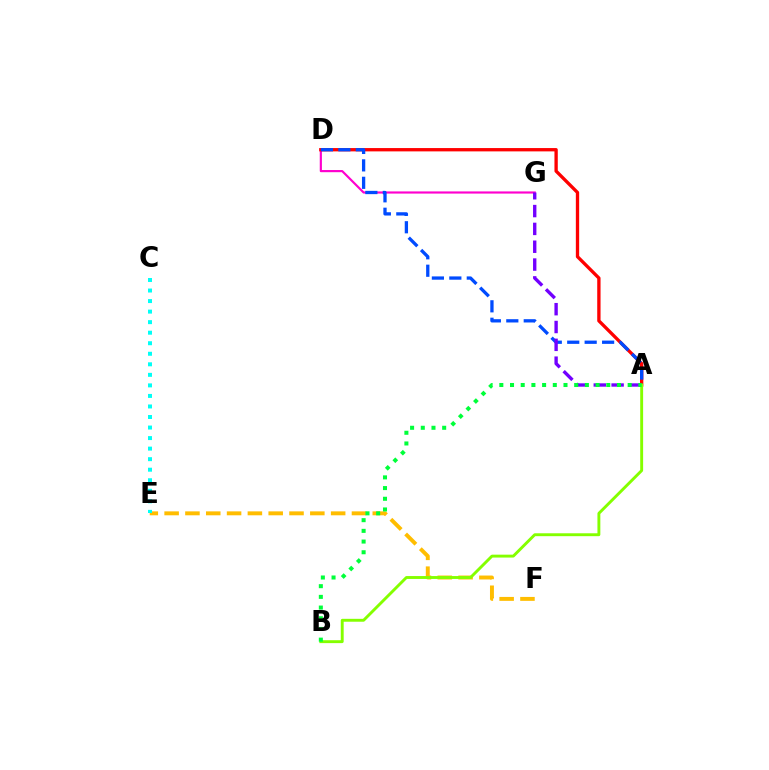{('D', 'G'): [{'color': '#ff00cf', 'line_style': 'solid', 'thickness': 1.56}], ('A', 'D'): [{'color': '#ff0000', 'line_style': 'solid', 'thickness': 2.39}, {'color': '#004bff', 'line_style': 'dashed', 'thickness': 2.37}], ('E', 'F'): [{'color': '#ffbd00', 'line_style': 'dashed', 'thickness': 2.83}], ('A', 'G'): [{'color': '#7200ff', 'line_style': 'dashed', 'thickness': 2.42}], ('C', 'E'): [{'color': '#00fff6', 'line_style': 'dotted', 'thickness': 2.86}], ('A', 'B'): [{'color': '#84ff00', 'line_style': 'solid', 'thickness': 2.09}, {'color': '#00ff39', 'line_style': 'dotted', 'thickness': 2.91}]}